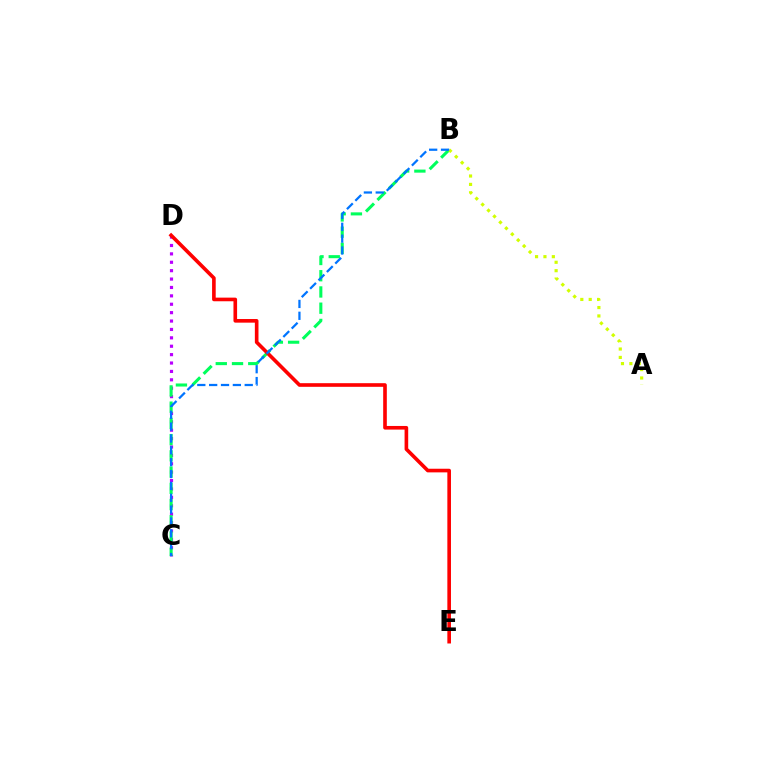{('C', 'D'): [{'color': '#b900ff', 'line_style': 'dotted', 'thickness': 2.28}], ('B', 'C'): [{'color': '#00ff5c', 'line_style': 'dashed', 'thickness': 2.21}, {'color': '#0074ff', 'line_style': 'dashed', 'thickness': 1.61}], ('A', 'B'): [{'color': '#d1ff00', 'line_style': 'dotted', 'thickness': 2.28}], ('D', 'E'): [{'color': '#ff0000', 'line_style': 'solid', 'thickness': 2.61}]}